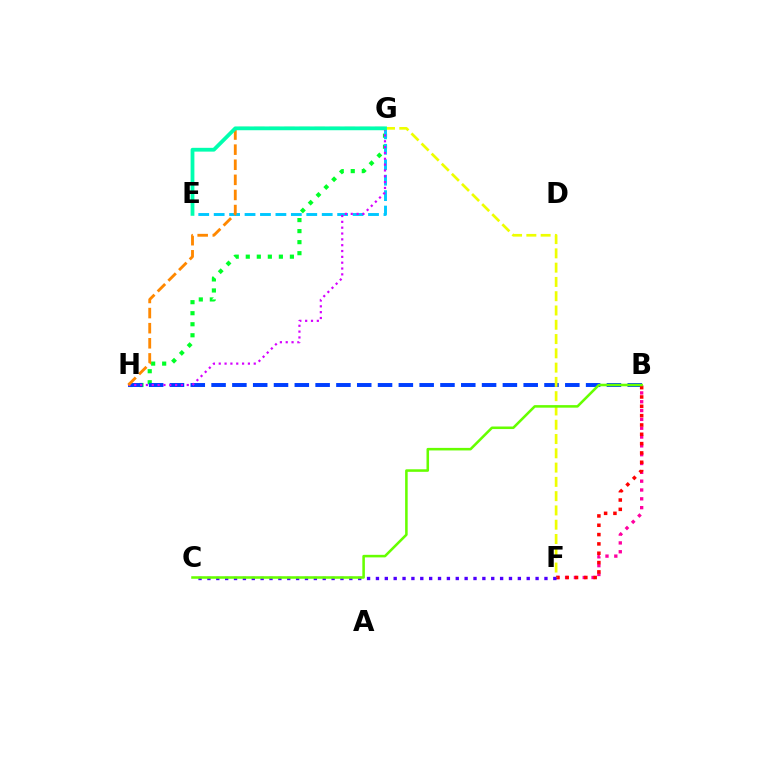{('B', 'F'): [{'color': '#ff00a0', 'line_style': 'dotted', 'thickness': 2.4}, {'color': '#ff0000', 'line_style': 'dotted', 'thickness': 2.53}], ('G', 'H'): [{'color': '#00ff27', 'line_style': 'dotted', 'thickness': 3.0}, {'color': '#d600ff', 'line_style': 'dotted', 'thickness': 1.58}, {'color': '#ff8800', 'line_style': 'dashed', 'thickness': 2.05}], ('E', 'G'): [{'color': '#00c7ff', 'line_style': 'dashed', 'thickness': 2.1}, {'color': '#00ffaf', 'line_style': 'solid', 'thickness': 2.73}], ('B', 'H'): [{'color': '#003fff', 'line_style': 'dashed', 'thickness': 2.83}], ('F', 'G'): [{'color': '#eeff00', 'line_style': 'dashed', 'thickness': 1.94}], ('C', 'F'): [{'color': '#4f00ff', 'line_style': 'dotted', 'thickness': 2.41}], ('B', 'C'): [{'color': '#66ff00', 'line_style': 'solid', 'thickness': 1.84}]}